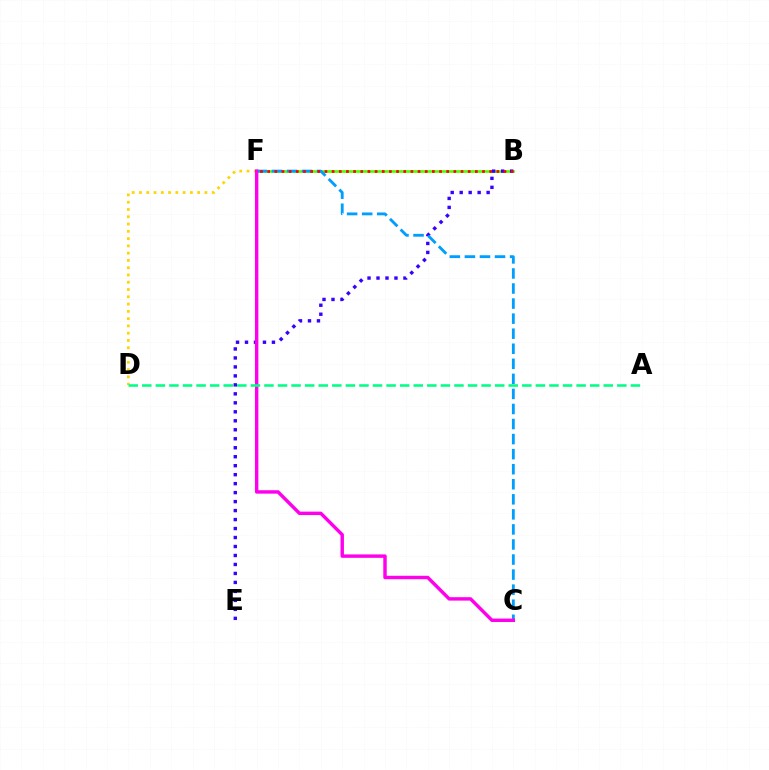{('B', 'F'): [{'color': '#4fff00', 'line_style': 'solid', 'thickness': 1.92}, {'color': '#ff0000', 'line_style': 'dotted', 'thickness': 1.95}], ('D', 'F'): [{'color': '#ffd500', 'line_style': 'dotted', 'thickness': 1.98}], ('B', 'E'): [{'color': '#3700ff', 'line_style': 'dotted', 'thickness': 2.44}], ('C', 'F'): [{'color': '#009eff', 'line_style': 'dashed', 'thickness': 2.05}, {'color': '#ff00ed', 'line_style': 'solid', 'thickness': 2.47}], ('A', 'D'): [{'color': '#00ff86', 'line_style': 'dashed', 'thickness': 1.84}]}